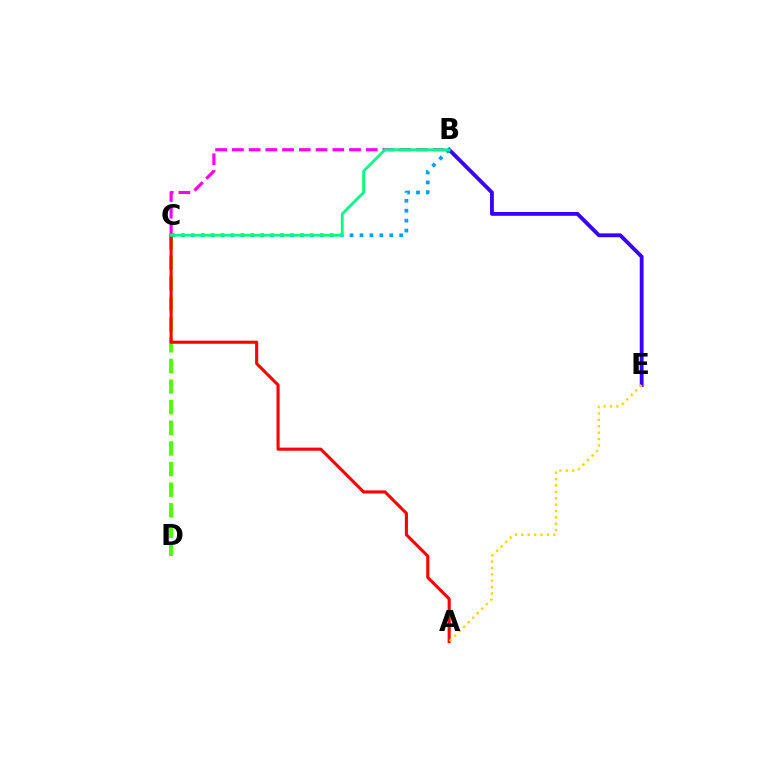{('C', 'D'): [{'color': '#4fff00', 'line_style': 'dashed', 'thickness': 2.8}], ('A', 'C'): [{'color': '#ff0000', 'line_style': 'solid', 'thickness': 2.22}], ('B', 'C'): [{'color': '#ff00ed', 'line_style': 'dashed', 'thickness': 2.27}, {'color': '#009eff', 'line_style': 'dotted', 'thickness': 2.7}, {'color': '#00ff86', 'line_style': 'solid', 'thickness': 2.0}], ('B', 'E'): [{'color': '#3700ff', 'line_style': 'solid', 'thickness': 2.76}], ('A', 'E'): [{'color': '#ffd500', 'line_style': 'dotted', 'thickness': 1.74}]}